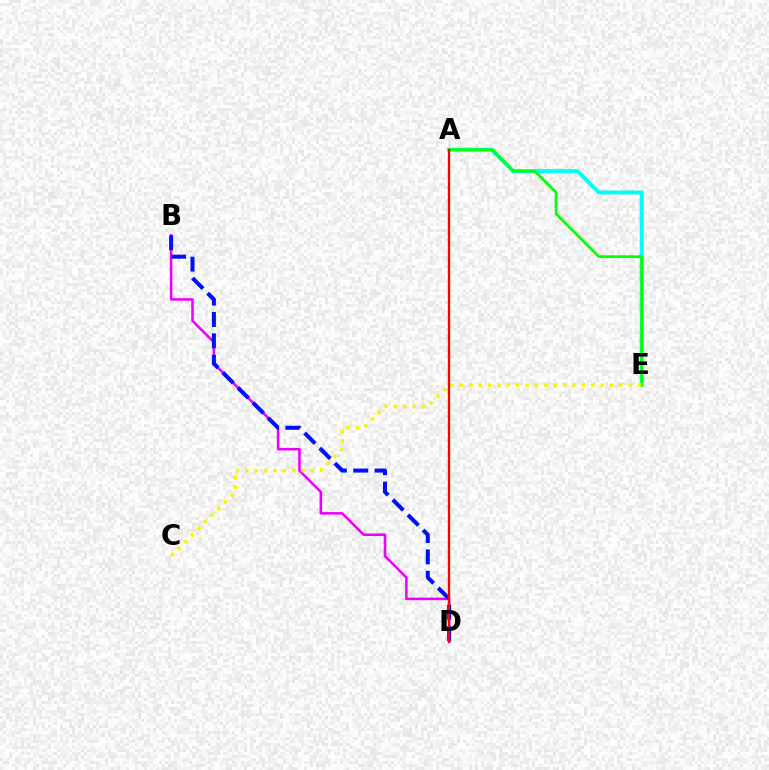{('A', 'E'): [{'color': '#00fff6', 'line_style': 'solid', 'thickness': 2.85}, {'color': '#08ff00', 'line_style': 'solid', 'thickness': 1.96}], ('B', 'D'): [{'color': '#ee00ff', 'line_style': 'solid', 'thickness': 1.84}, {'color': '#0010ff', 'line_style': 'dashed', 'thickness': 2.91}], ('C', 'E'): [{'color': '#fcf500', 'line_style': 'dotted', 'thickness': 2.55}], ('A', 'D'): [{'color': '#ff0000', 'line_style': 'solid', 'thickness': 1.67}]}